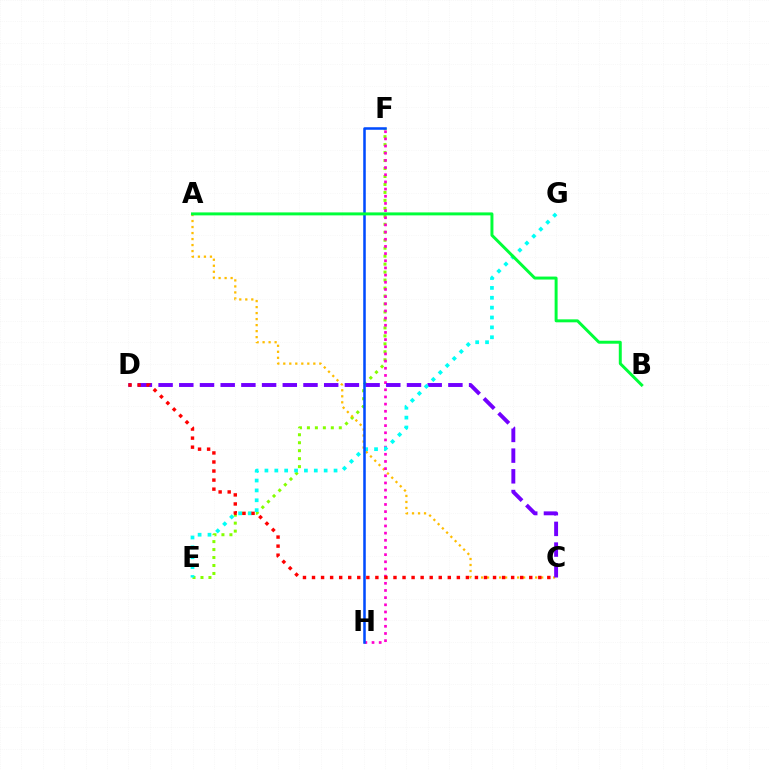{('E', 'F'): [{'color': '#84ff00', 'line_style': 'dotted', 'thickness': 2.17}], ('A', 'C'): [{'color': '#ffbd00', 'line_style': 'dotted', 'thickness': 1.63}], ('F', 'H'): [{'color': '#ff00cf', 'line_style': 'dotted', 'thickness': 1.95}, {'color': '#004bff', 'line_style': 'solid', 'thickness': 1.83}], ('C', 'D'): [{'color': '#7200ff', 'line_style': 'dashed', 'thickness': 2.81}, {'color': '#ff0000', 'line_style': 'dotted', 'thickness': 2.46}], ('E', 'G'): [{'color': '#00fff6', 'line_style': 'dotted', 'thickness': 2.68}], ('A', 'B'): [{'color': '#00ff39', 'line_style': 'solid', 'thickness': 2.14}]}